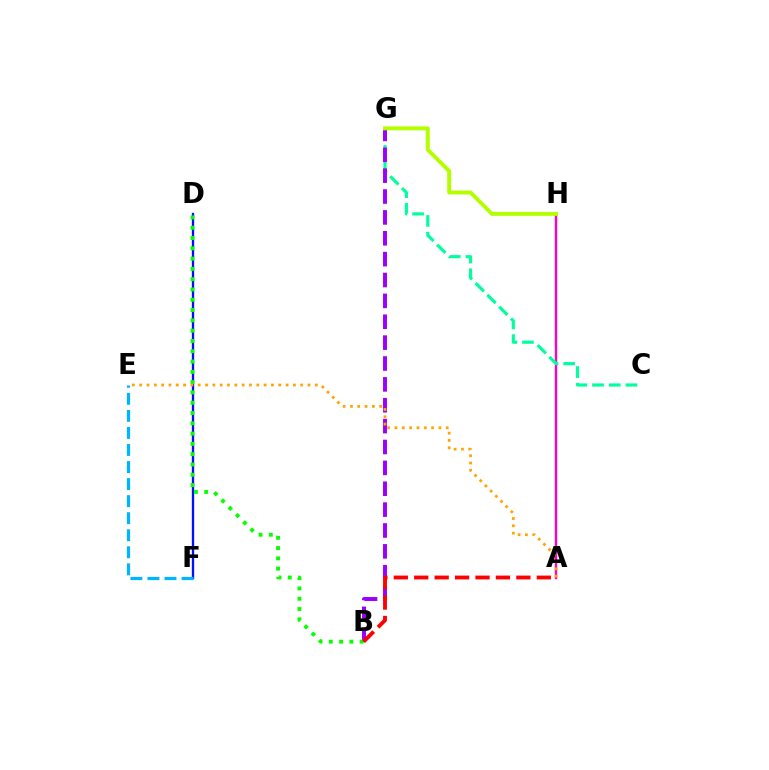{('A', 'H'): [{'color': '#ff00bd', 'line_style': 'solid', 'thickness': 1.74}], ('C', 'G'): [{'color': '#00ff9d', 'line_style': 'dashed', 'thickness': 2.27}], ('D', 'F'): [{'color': '#0010ff', 'line_style': 'solid', 'thickness': 1.68}], ('B', 'G'): [{'color': '#9b00ff', 'line_style': 'dashed', 'thickness': 2.84}], ('E', 'F'): [{'color': '#00b5ff', 'line_style': 'dashed', 'thickness': 2.32}], ('B', 'D'): [{'color': '#08ff00', 'line_style': 'dotted', 'thickness': 2.8}], ('A', 'B'): [{'color': '#ff0000', 'line_style': 'dashed', 'thickness': 2.78}], ('G', 'H'): [{'color': '#b3ff00', 'line_style': 'solid', 'thickness': 2.83}], ('A', 'E'): [{'color': '#ffa500', 'line_style': 'dotted', 'thickness': 1.99}]}